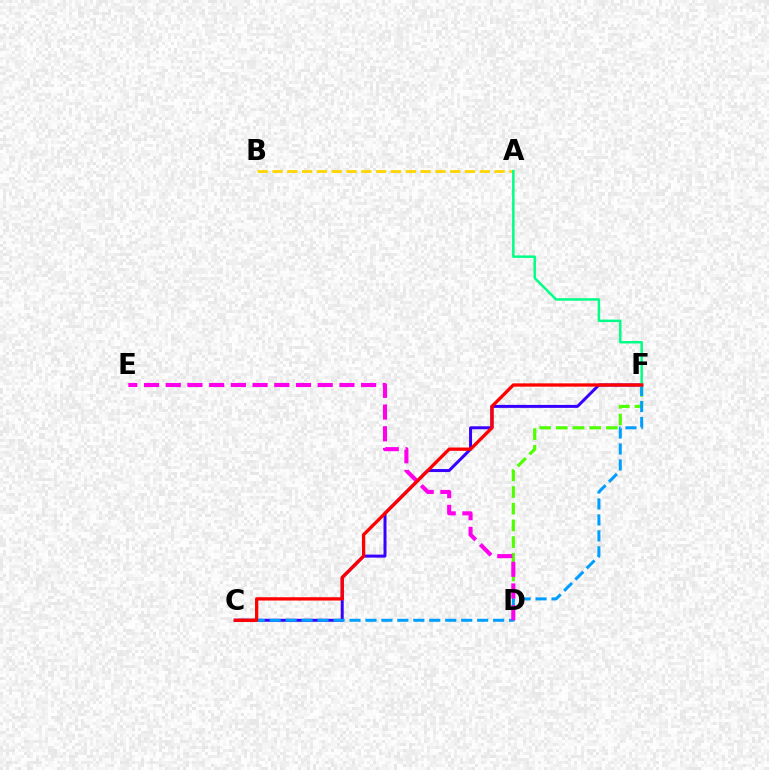{('A', 'B'): [{'color': '#ffd500', 'line_style': 'dashed', 'thickness': 2.01}], ('C', 'F'): [{'color': '#3700ff', 'line_style': 'solid', 'thickness': 2.15}, {'color': '#009eff', 'line_style': 'dashed', 'thickness': 2.17}, {'color': '#ff0000', 'line_style': 'solid', 'thickness': 2.38}], ('D', 'F'): [{'color': '#4fff00', 'line_style': 'dashed', 'thickness': 2.27}], ('A', 'F'): [{'color': '#00ff86', 'line_style': 'solid', 'thickness': 1.79}], ('D', 'E'): [{'color': '#ff00ed', 'line_style': 'dashed', 'thickness': 2.95}]}